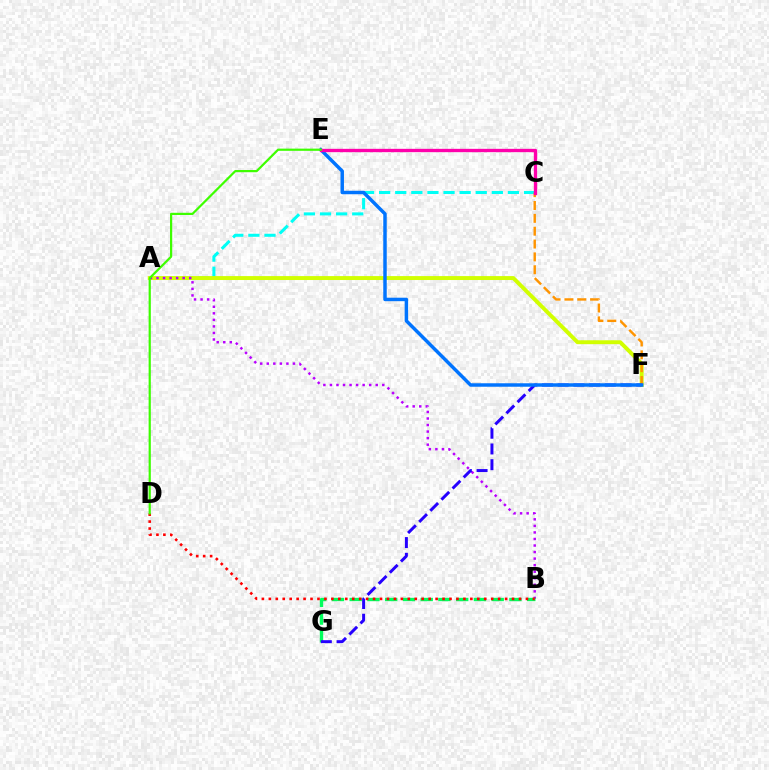{('A', 'C'): [{'color': '#00fff6', 'line_style': 'dashed', 'thickness': 2.19}], ('A', 'F'): [{'color': '#d1ff00', 'line_style': 'solid', 'thickness': 2.83}], ('A', 'B'): [{'color': '#b900ff', 'line_style': 'dotted', 'thickness': 1.78}], ('B', 'G'): [{'color': '#00ff5c', 'line_style': 'dashed', 'thickness': 2.41}], ('B', 'D'): [{'color': '#ff0000', 'line_style': 'dotted', 'thickness': 1.89}], ('C', 'F'): [{'color': '#ff9400', 'line_style': 'dashed', 'thickness': 1.74}], ('F', 'G'): [{'color': '#2500ff', 'line_style': 'dashed', 'thickness': 2.14}], ('E', 'F'): [{'color': '#0074ff', 'line_style': 'solid', 'thickness': 2.5}], ('C', 'E'): [{'color': '#ff00ac', 'line_style': 'solid', 'thickness': 2.4}], ('D', 'E'): [{'color': '#3dff00', 'line_style': 'solid', 'thickness': 1.59}]}